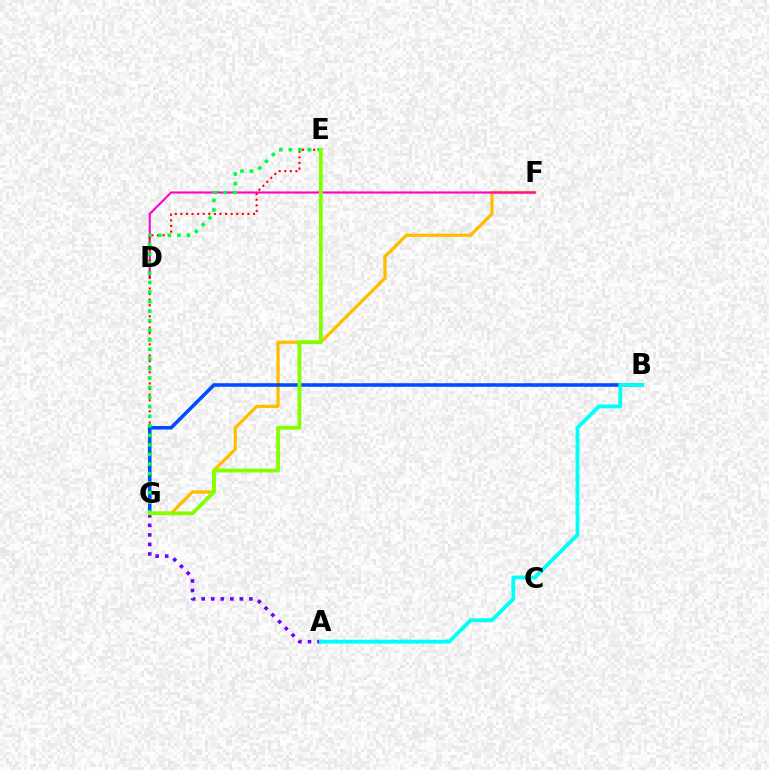{('F', 'G'): [{'color': '#ffbd00', 'line_style': 'solid', 'thickness': 2.35}], ('D', 'F'): [{'color': '#ff00cf', 'line_style': 'solid', 'thickness': 1.53}], ('E', 'G'): [{'color': '#ff0000', 'line_style': 'dotted', 'thickness': 1.52}, {'color': '#00ff39', 'line_style': 'dotted', 'thickness': 2.6}, {'color': '#84ff00', 'line_style': 'solid', 'thickness': 2.72}], ('B', 'G'): [{'color': '#004bff', 'line_style': 'solid', 'thickness': 2.56}], ('A', 'G'): [{'color': '#7200ff', 'line_style': 'dotted', 'thickness': 2.59}], ('A', 'B'): [{'color': '#00fff6', 'line_style': 'solid', 'thickness': 2.78}]}